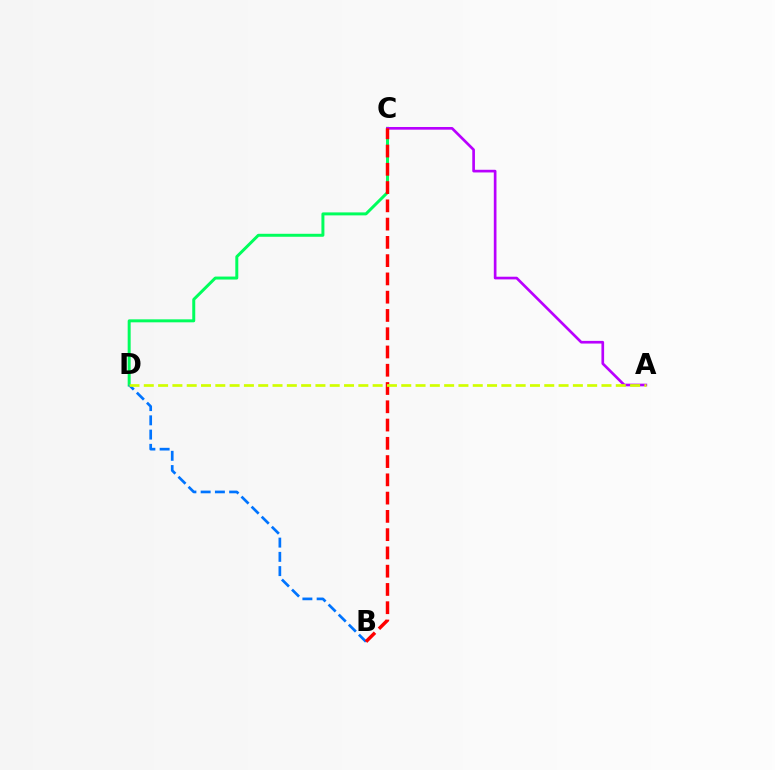{('C', 'D'): [{'color': '#00ff5c', 'line_style': 'solid', 'thickness': 2.14}], ('A', 'C'): [{'color': '#b900ff', 'line_style': 'solid', 'thickness': 1.93}], ('B', 'D'): [{'color': '#0074ff', 'line_style': 'dashed', 'thickness': 1.94}], ('B', 'C'): [{'color': '#ff0000', 'line_style': 'dashed', 'thickness': 2.48}], ('A', 'D'): [{'color': '#d1ff00', 'line_style': 'dashed', 'thickness': 1.94}]}